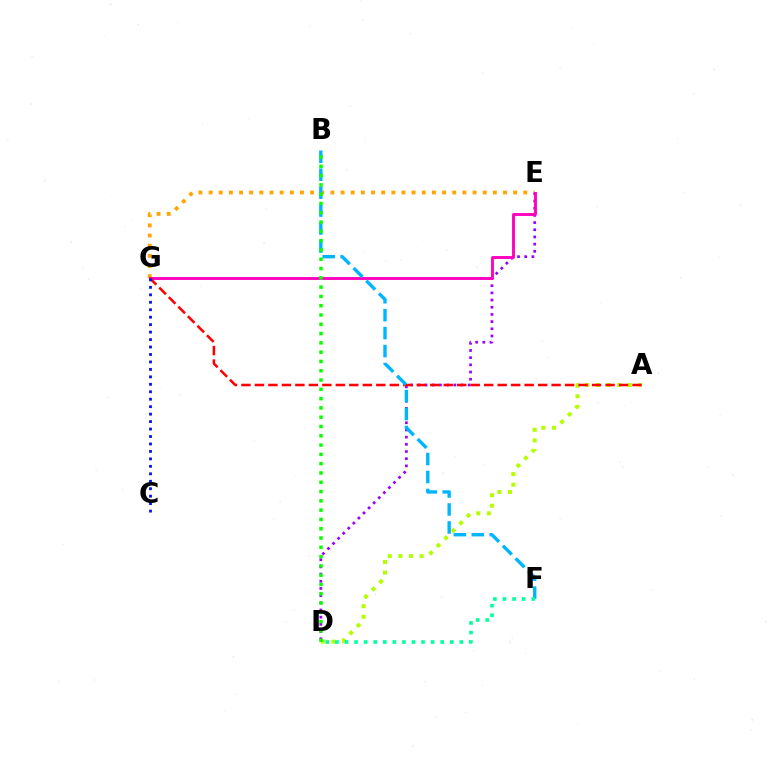{('E', 'G'): [{'color': '#ffa500', 'line_style': 'dotted', 'thickness': 2.76}, {'color': '#ff00bd', 'line_style': 'solid', 'thickness': 2.07}], ('D', 'E'): [{'color': '#9b00ff', 'line_style': 'dotted', 'thickness': 1.95}], ('A', 'D'): [{'color': '#b3ff00', 'line_style': 'dotted', 'thickness': 2.89}], ('A', 'G'): [{'color': '#ff0000', 'line_style': 'dashed', 'thickness': 1.83}], ('B', 'F'): [{'color': '#00b5ff', 'line_style': 'dashed', 'thickness': 2.44}], ('B', 'D'): [{'color': '#08ff00', 'line_style': 'dotted', 'thickness': 2.52}], ('D', 'F'): [{'color': '#00ff9d', 'line_style': 'dotted', 'thickness': 2.6}], ('C', 'G'): [{'color': '#0010ff', 'line_style': 'dotted', 'thickness': 2.03}]}